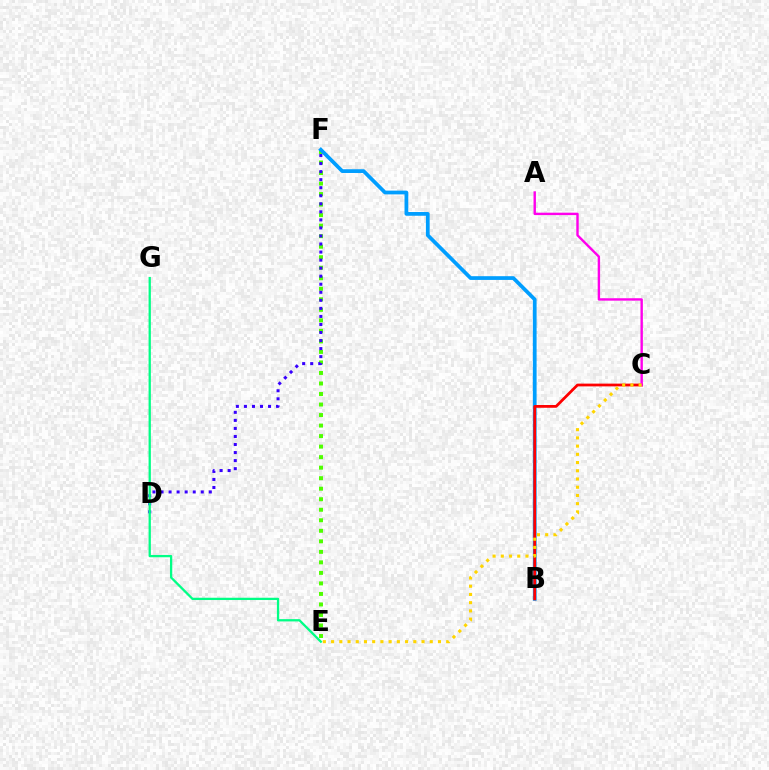{('E', 'F'): [{'color': '#4fff00', 'line_style': 'dotted', 'thickness': 2.86}], ('B', 'F'): [{'color': '#009eff', 'line_style': 'solid', 'thickness': 2.69}], ('B', 'C'): [{'color': '#ff0000', 'line_style': 'solid', 'thickness': 1.99}], ('D', 'F'): [{'color': '#3700ff', 'line_style': 'dotted', 'thickness': 2.19}], ('A', 'C'): [{'color': '#ff00ed', 'line_style': 'solid', 'thickness': 1.73}], ('C', 'E'): [{'color': '#ffd500', 'line_style': 'dotted', 'thickness': 2.23}], ('E', 'G'): [{'color': '#00ff86', 'line_style': 'solid', 'thickness': 1.65}]}